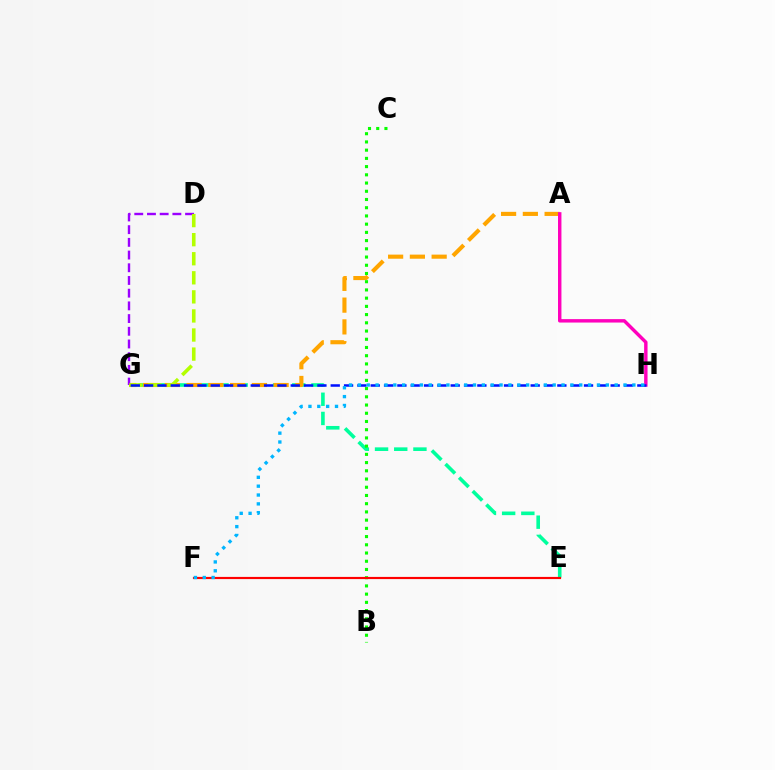{('E', 'G'): [{'color': '#00ff9d', 'line_style': 'dashed', 'thickness': 2.61}], ('A', 'G'): [{'color': '#ffa500', 'line_style': 'dashed', 'thickness': 2.96}], ('B', 'C'): [{'color': '#08ff00', 'line_style': 'dotted', 'thickness': 2.23}], ('A', 'H'): [{'color': '#ff00bd', 'line_style': 'solid', 'thickness': 2.47}], ('D', 'G'): [{'color': '#9b00ff', 'line_style': 'dashed', 'thickness': 1.73}, {'color': '#b3ff00', 'line_style': 'dashed', 'thickness': 2.59}], ('E', 'F'): [{'color': '#ff0000', 'line_style': 'solid', 'thickness': 1.56}], ('G', 'H'): [{'color': '#0010ff', 'line_style': 'dashed', 'thickness': 1.81}], ('F', 'H'): [{'color': '#00b5ff', 'line_style': 'dotted', 'thickness': 2.41}]}